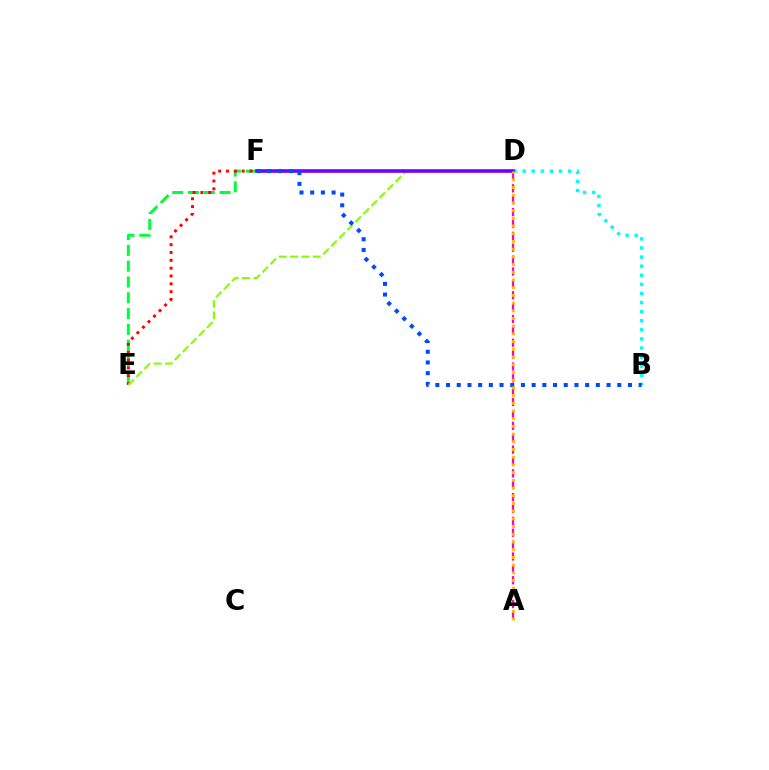{('A', 'D'): [{'color': '#ff00cf', 'line_style': 'dashed', 'thickness': 1.61}, {'color': '#ffbd00', 'line_style': 'dotted', 'thickness': 2.09}], ('B', 'D'): [{'color': '#00fff6', 'line_style': 'dotted', 'thickness': 2.47}], ('E', 'F'): [{'color': '#00ff39', 'line_style': 'dashed', 'thickness': 2.15}, {'color': '#ff0000', 'line_style': 'dotted', 'thickness': 2.13}], ('D', 'E'): [{'color': '#84ff00', 'line_style': 'dashed', 'thickness': 1.54}], ('D', 'F'): [{'color': '#7200ff', 'line_style': 'solid', 'thickness': 2.59}], ('B', 'F'): [{'color': '#004bff', 'line_style': 'dotted', 'thickness': 2.91}]}